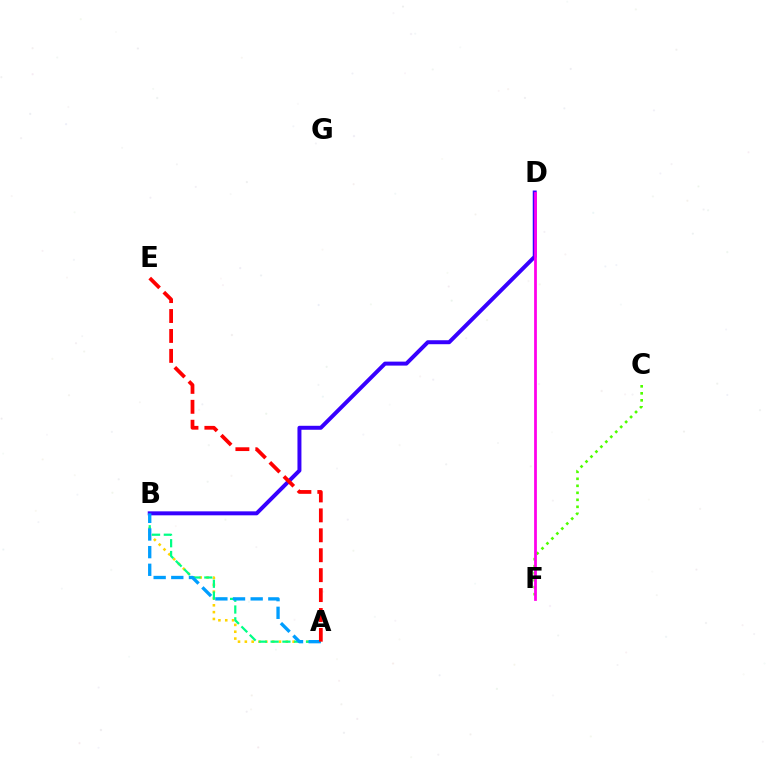{('A', 'B'): [{'color': '#ffd500', 'line_style': 'dotted', 'thickness': 1.86}, {'color': '#00ff86', 'line_style': 'dashed', 'thickness': 1.6}, {'color': '#009eff', 'line_style': 'dashed', 'thickness': 2.4}], ('B', 'D'): [{'color': '#3700ff', 'line_style': 'solid', 'thickness': 2.86}], ('C', 'F'): [{'color': '#4fff00', 'line_style': 'dotted', 'thickness': 1.9}], ('D', 'F'): [{'color': '#ff00ed', 'line_style': 'solid', 'thickness': 1.99}], ('A', 'E'): [{'color': '#ff0000', 'line_style': 'dashed', 'thickness': 2.71}]}